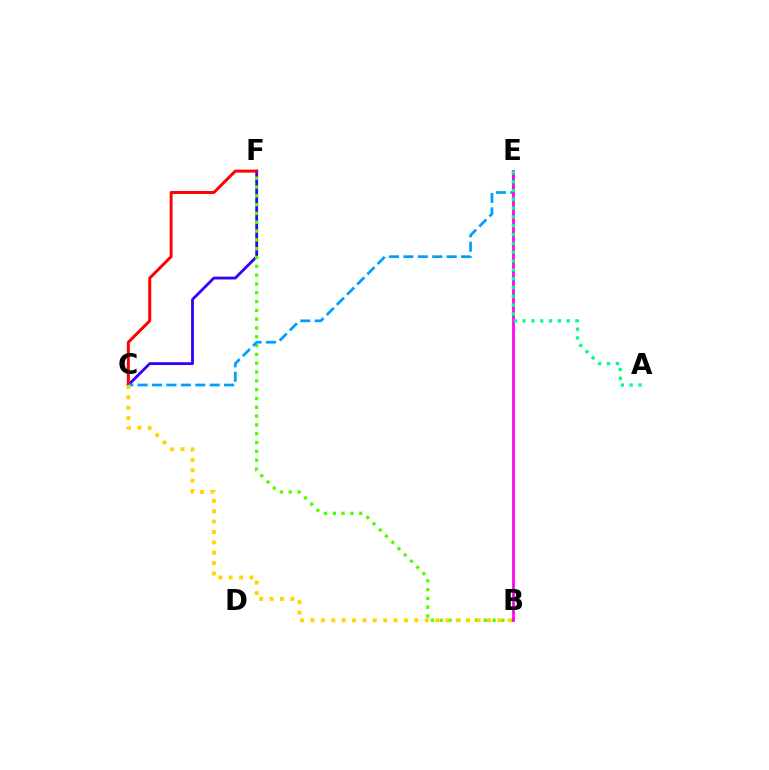{('C', 'F'): [{'color': '#3700ff', 'line_style': 'solid', 'thickness': 2.03}, {'color': '#ff0000', 'line_style': 'solid', 'thickness': 2.14}], ('B', 'F'): [{'color': '#4fff00', 'line_style': 'dotted', 'thickness': 2.39}], ('C', 'E'): [{'color': '#009eff', 'line_style': 'dashed', 'thickness': 1.96}], ('B', 'C'): [{'color': '#ffd500', 'line_style': 'dotted', 'thickness': 2.82}], ('B', 'E'): [{'color': '#ff00ed', 'line_style': 'solid', 'thickness': 1.96}], ('A', 'E'): [{'color': '#00ff86', 'line_style': 'dotted', 'thickness': 2.4}]}